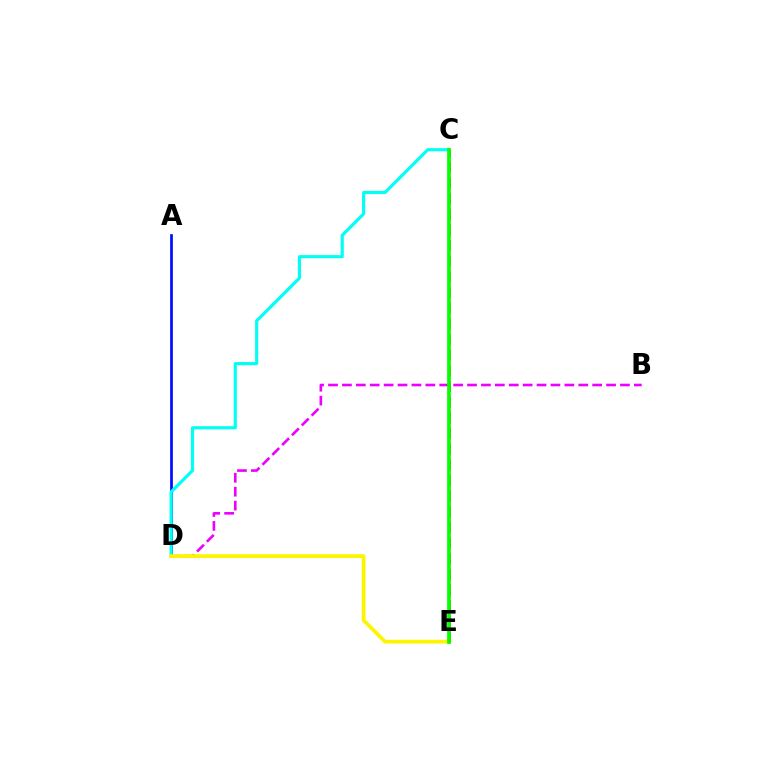{('B', 'D'): [{'color': '#ee00ff', 'line_style': 'dashed', 'thickness': 1.89}], ('A', 'D'): [{'color': '#0010ff', 'line_style': 'solid', 'thickness': 1.97}], ('C', 'D'): [{'color': '#00fff6', 'line_style': 'solid', 'thickness': 2.27}], ('D', 'E'): [{'color': '#fcf500', 'line_style': 'solid', 'thickness': 2.7}], ('C', 'E'): [{'color': '#ff0000', 'line_style': 'dashed', 'thickness': 2.13}, {'color': '#08ff00', 'line_style': 'solid', 'thickness': 2.69}]}